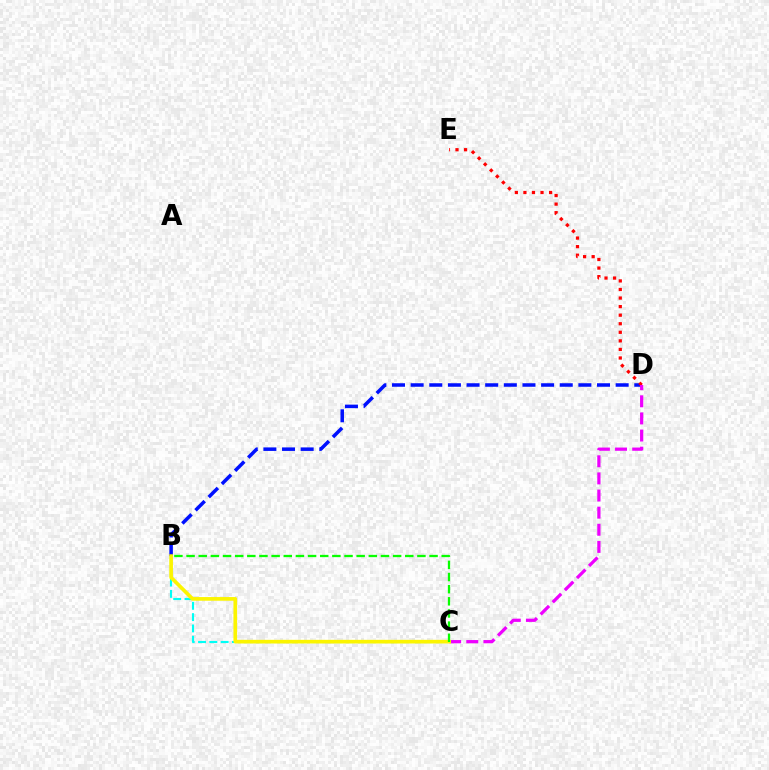{('B', 'C'): [{'color': '#00fff6', 'line_style': 'dashed', 'thickness': 1.54}, {'color': '#fcf500', 'line_style': 'solid', 'thickness': 2.64}, {'color': '#08ff00', 'line_style': 'dashed', 'thickness': 1.65}], ('B', 'D'): [{'color': '#0010ff', 'line_style': 'dashed', 'thickness': 2.53}], ('D', 'E'): [{'color': '#ff0000', 'line_style': 'dotted', 'thickness': 2.33}], ('C', 'D'): [{'color': '#ee00ff', 'line_style': 'dashed', 'thickness': 2.33}]}